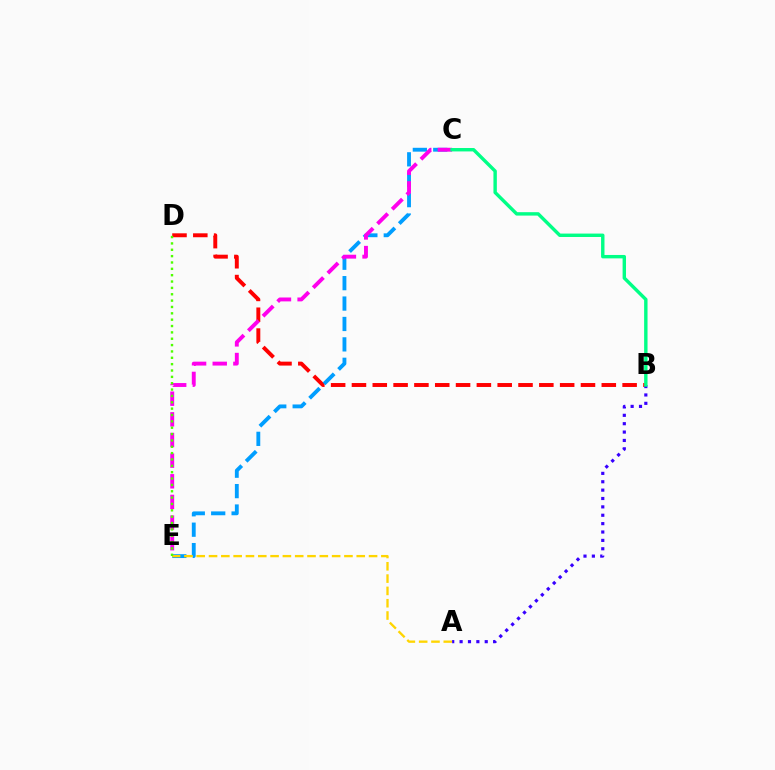{('B', 'D'): [{'color': '#ff0000', 'line_style': 'dashed', 'thickness': 2.83}], ('C', 'E'): [{'color': '#009eff', 'line_style': 'dashed', 'thickness': 2.77}, {'color': '#ff00ed', 'line_style': 'dashed', 'thickness': 2.81}], ('A', 'B'): [{'color': '#3700ff', 'line_style': 'dotted', 'thickness': 2.28}], ('A', 'E'): [{'color': '#ffd500', 'line_style': 'dashed', 'thickness': 1.67}], ('D', 'E'): [{'color': '#4fff00', 'line_style': 'dotted', 'thickness': 1.73}], ('B', 'C'): [{'color': '#00ff86', 'line_style': 'solid', 'thickness': 2.45}]}